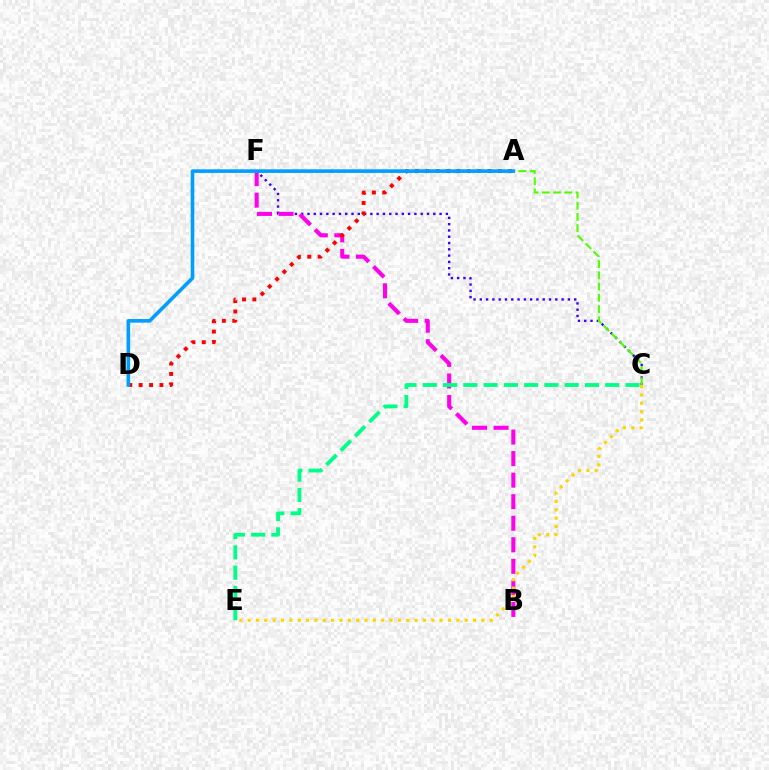{('C', 'F'): [{'color': '#3700ff', 'line_style': 'dotted', 'thickness': 1.71}], ('B', 'F'): [{'color': '#ff00ed', 'line_style': 'dashed', 'thickness': 2.93}], ('C', 'E'): [{'color': '#00ff86', 'line_style': 'dashed', 'thickness': 2.75}, {'color': '#ffd500', 'line_style': 'dotted', 'thickness': 2.27}], ('A', 'C'): [{'color': '#4fff00', 'line_style': 'dashed', 'thickness': 1.52}], ('A', 'D'): [{'color': '#ff0000', 'line_style': 'dotted', 'thickness': 2.82}, {'color': '#009eff', 'line_style': 'solid', 'thickness': 2.6}]}